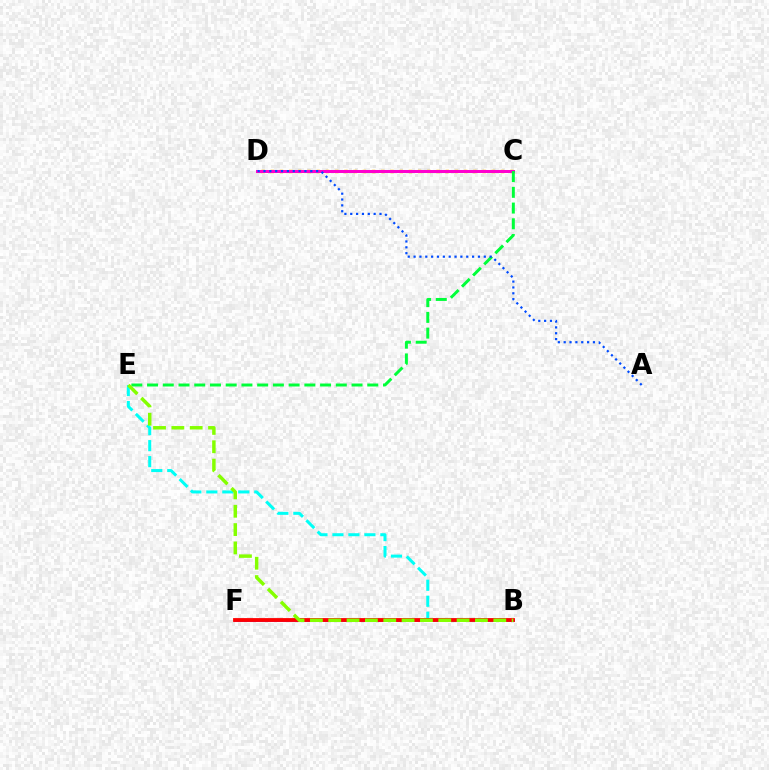{('B', 'F'): [{'color': '#7200ff', 'line_style': 'solid', 'thickness': 1.88}, {'color': '#ff0000', 'line_style': 'solid', 'thickness': 2.74}], ('B', 'E'): [{'color': '#00fff6', 'line_style': 'dashed', 'thickness': 2.17}, {'color': '#84ff00', 'line_style': 'dashed', 'thickness': 2.49}], ('C', 'D'): [{'color': '#ffbd00', 'line_style': 'dotted', 'thickness': 2.5}, {'color': '#ff00cf', 'line_style': 'solid', 'thickness': 2.15}], ('C', 'E'): [{'color': '#00ff39', 'line_style': 'dashed', 'thickness': 2.14}], ('A', 'D'): [{'color': '#004bff', 'line_style': 'dotted', 'thickness': 1.59}]}